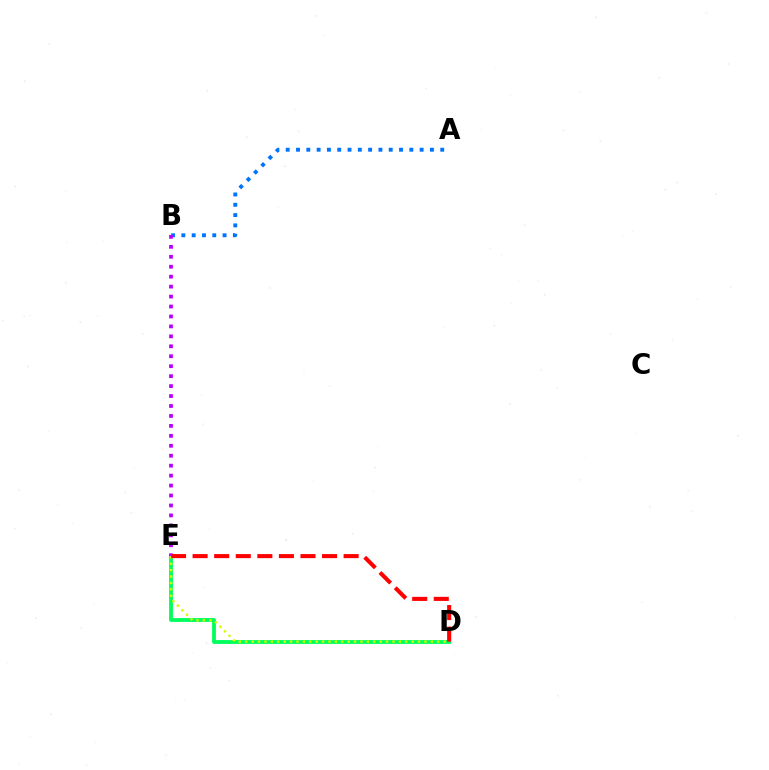{('A', 'B'): [{'color': '#0074ff', 'line_style': 'dotted', 'thickness': 2.8}], ('D', 'E'): [{'color': '#00ff5c', 'line_style': 'solid', 'thickness': 2.76}, {'color': '#d1ff00', 'line_style': 'dotted', 'thickness': 1.74}, {'color': '#ff0000', 'line_style': 'dashed', 'thickness': 2.93}], ('B', 'E'): [{'color': '#b900ff', 'line_style': 'dotted', 'thickness': 2.7}]}